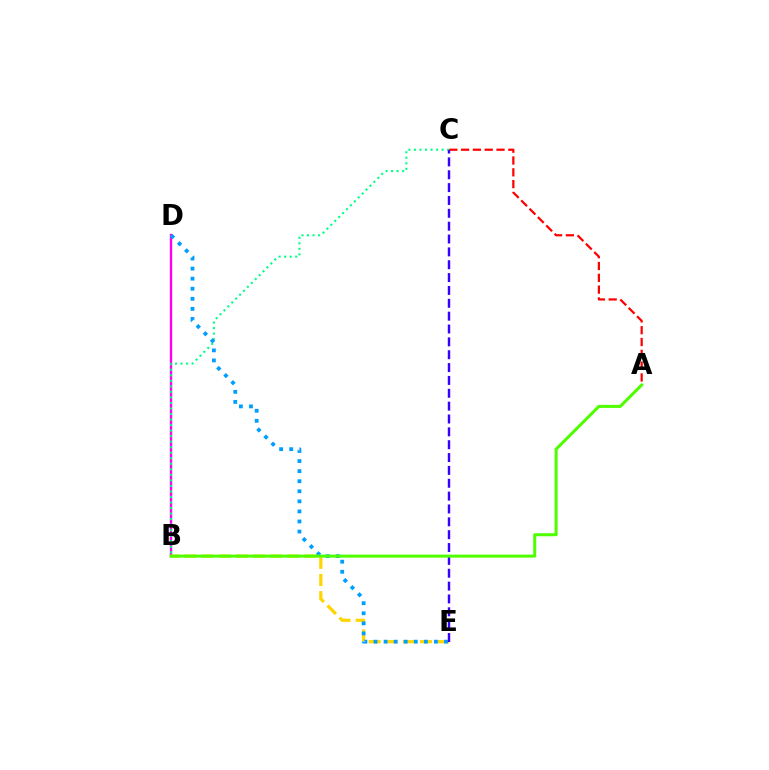{('B', 'D'): [{'color': '#ff00ed', 'line_style': 'solid', 'thickness': 1.7}], ('B', 'E'): [{'color': '#ffd500', 'line_style': 'dashed', 'thickness': 2.33}], ('A', 'C'): [{'color': '#ff0000', 'line_style': 'dashed', 'thickness': 1.6}], ('B', 'C'): [{'color': '#00ff86', 'line_style': 'dotted', 'thickness': 1.5}], ('D', 'E'): [{'color': '#009eff', 'line_style': 'dotted', 'thickness': 2.74}], ('C', 'E'): [{'color': '#3700ff', 'line_style': 'dashed', 'thickness': 1.75}], ('A', 'B'): [{'color': '#4fff00', 'line_style': 'solid', 'thickness': 2.19}]}